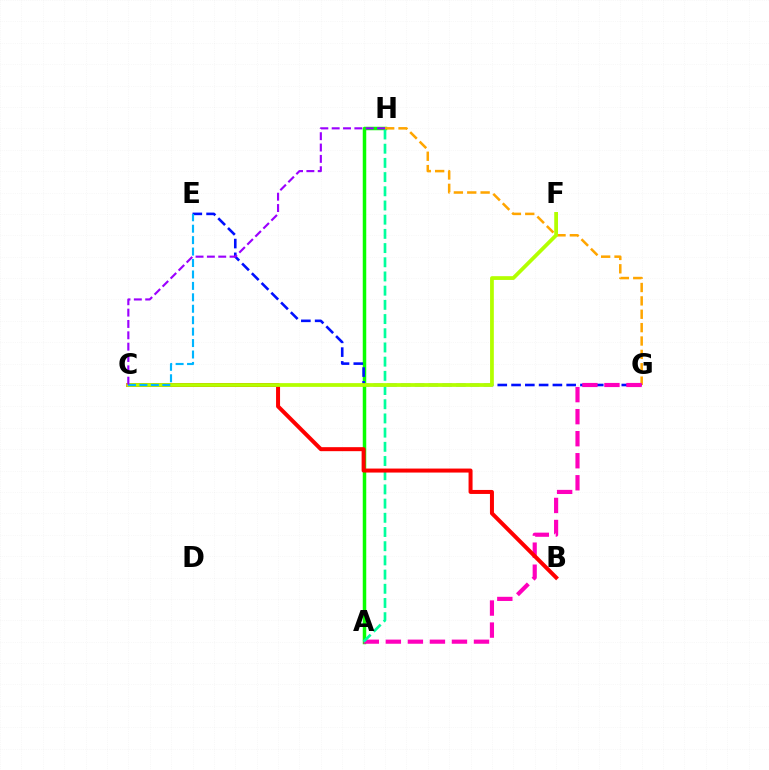{('A', 'H'): [{'color': '#08ff00', 'line_style': 'solid', 'thickness': 2.52}, {'color': '#00ff9d', 'line_style': 'dashed', 'thickness': 1.93}], ('G', 'H'): [{'color': '#ffa500', 'line_style': 'dashed', 'thickness': 1.82}], ('E', 'G'): [{'color': '#0010ff', 'line_style': 'dashed', 'thickness': 1.87}], ('A', 'G'): [{'color': '#ff00bd', 'line_style': 'dashed', 'thickness': 2.99}], ('B', 'C'): [{'color': '#ff0000', 'line_style': 'solid', 'thickness': 2.88}], ('C', 'F'): [{'color': '#b3ff00', 'line_style': 'solid', 'thickness': 2.71}], ('C', 'E'): [{'color': '#00b5ff', 'line_style': 'dashed', 'thickness': 1.55}], ('C', 'H'): [{'color': '#9b00ff', 'line_style': 'dashed', 'thickness': 1.54}]}